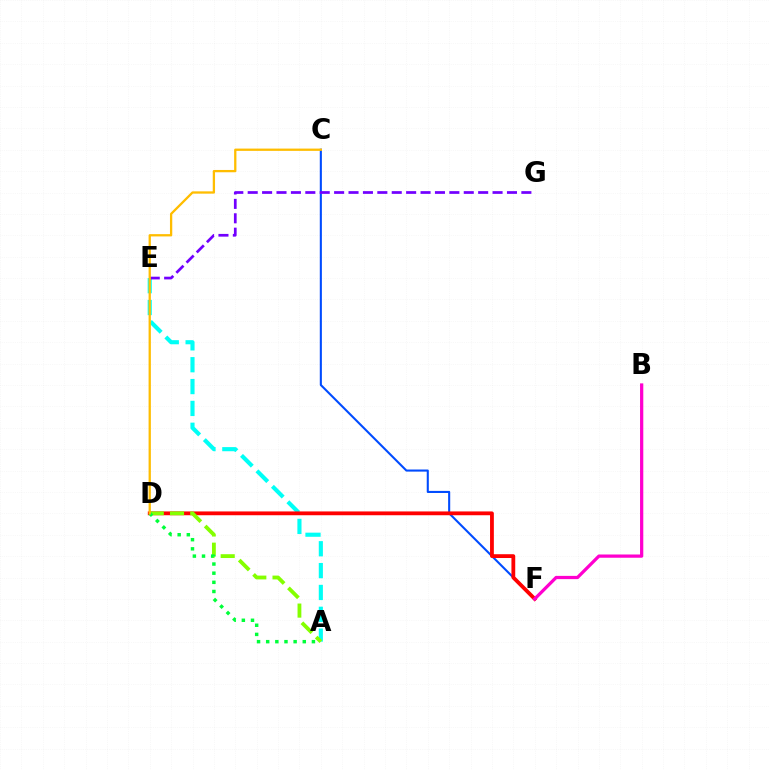{('C', 'F'): [{'color': '#004bff', 'line_style': 'solid', 'thickness': 1.5}], ('A', 'E'): [{'color': '#00fff6', 'line_style': 'dashed', 'thickness': 2.97}], ('D', 'F'): [{'color': '#ff0000', 'line_style': 'solid', 'thickness': 2.74}], ('A', 'D'): [{'color': '#84ff00', 'line_style': 'dashed', 'thickness': 2.75}, {'color': '#00ff39', 'line_style': 'dotted', 'thickness': 2.49}], ('E', 'G'): [{'color': '#7200ff', 'line_style': 'dashed', 'thickness': 1.96}], ('B', 'F'): [{'color': '#ff00cf', 'line_style': 'solid', 'thickness': 2.34}], ('C', 'D'): [{'color': '#ffbd00', 'line_style': 'solid', 'thickness': 1.65}]}